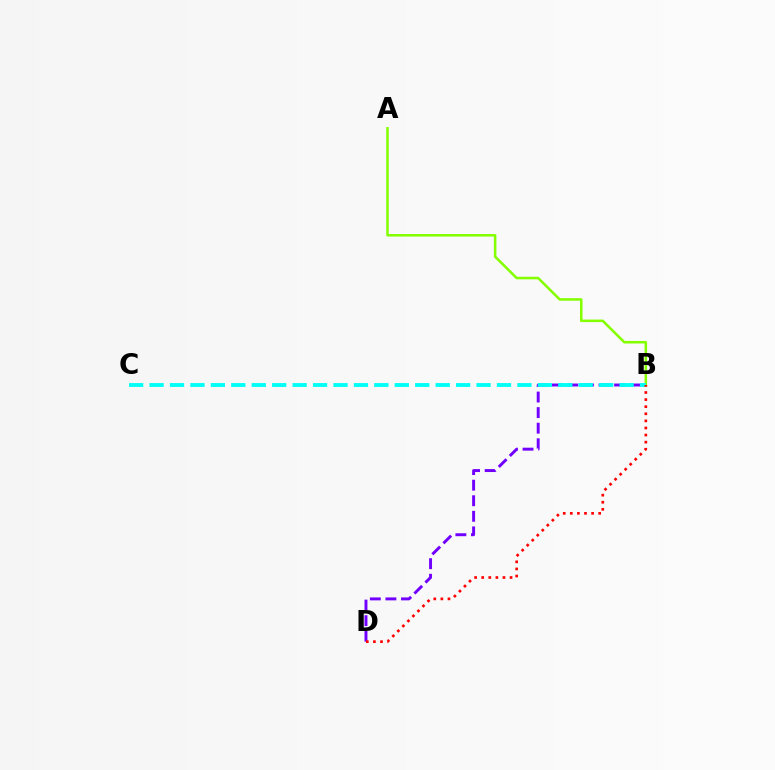{('A', 'B'): [{'color': '#84ff00', 'line_style': 'solid', 'thickness': 1.83}], ('B', 'D'): [{'color': '#7200ff', 'line_style': 'dashed', 'thickness': 2.12}, {'color': '#ff0000', 'line_style': 'dotted', 'thickness': 1.93}], ('B', 'C'): [{'color': '#00fff6', 'line_style': 'dashed', 'thickness': 2.78}]}